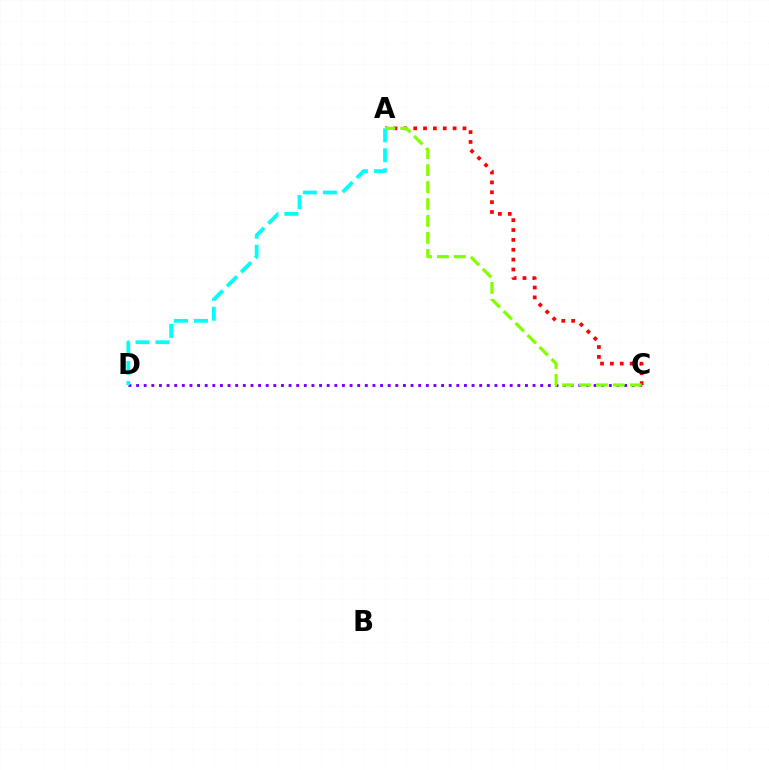{('C', 'D'): [{'color': '#7200ff', 'line_style': 'dotted', 'thickness': 2.07}], ('A', 'C'): [{'color': '#ff0000', 'line_style': 'dotted', 'thickness': 2.68}, {'color': '#84ff00', 'line_style': 'dashed', 'thickness': 2.3}], ('A', 'D'): [{'color': '#00fff6', 'line_style': 'dashed', 'thickness': 2.71}]}